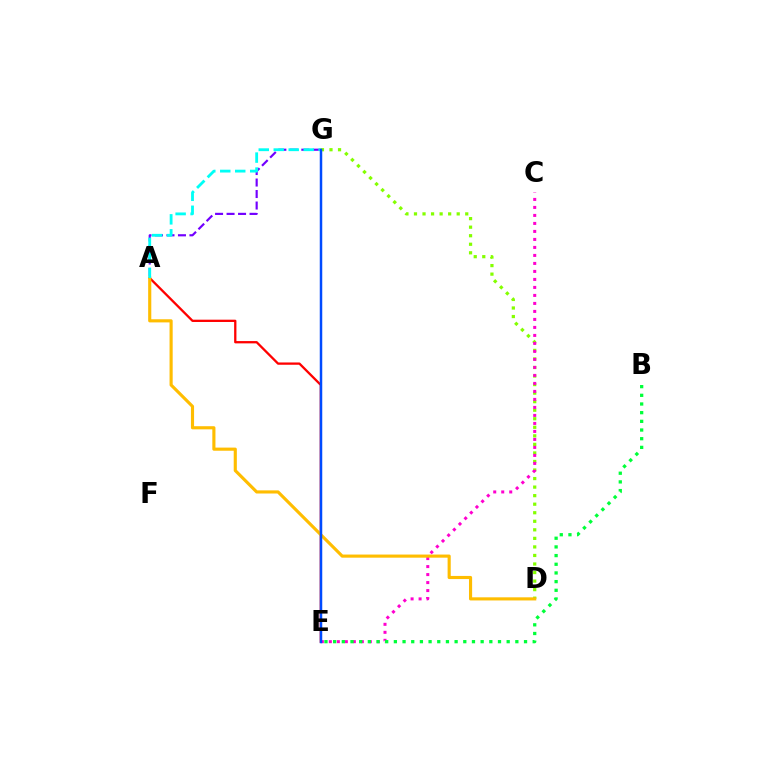{('D', 'G'): [{'color': '#84ff00', 'line_style': 'dotted', 'thickness': 2.32}], ('A', 'G'): [{'color': '#7200ff', 'line_style': 'dashed', 'thickness': 1.56}, {'color': '#00fff6', 'line_style': 'dashed', 'thickness': 2.03}], ('C', 'E'): [{'color': '#ff00cf', 'line_style': 'dotted', 'thickness': 2.17}], ('A', 'E'): [{'color': '#ff0000', 'line_style': 'solid', 'thickness': 1.65}], ('A', 'D'): [{'color': '#ffbd00', 'line_style': 'solid', 'thickness': 2.26}], ('B', 'E'): [{'color': '#00ff39', 'line_style': 'dotted', 'thickness': 2.36}], ('E', 'G'): [{'color': '#004bff', 'line_style': 'solid', 'thickness': 1.79}]}